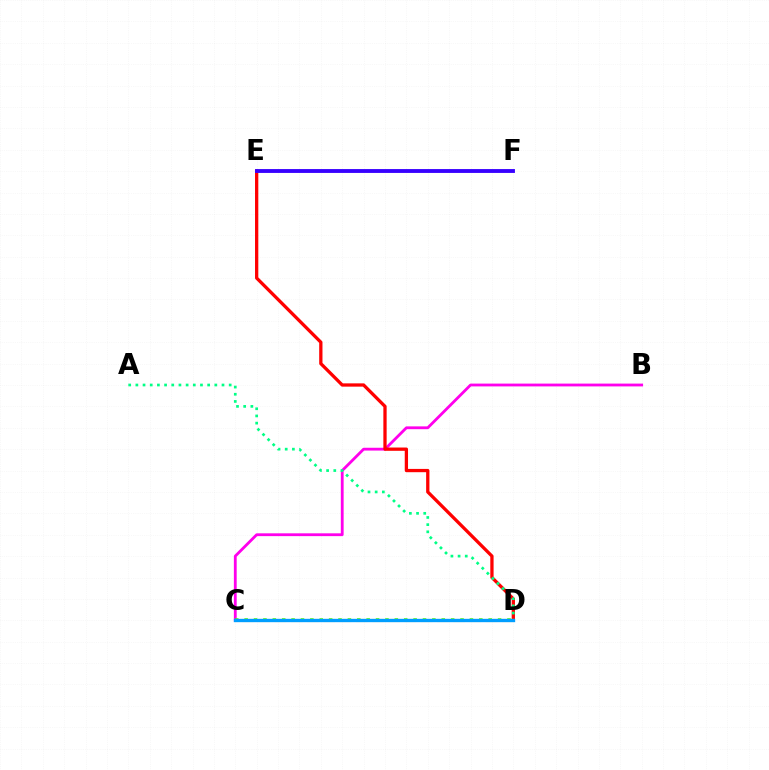{('B', 'C'): [{'color': '#ff00ed', 'line_style': 'solid', 'thickness': 2.03}], ('D', 'E'): [{'color': '#ff0000', 'line_style': 'solid', 'thickness': 2.36}], ('C', 'D'): [{'color': '#ffd500', 'line_style': 'dashed', 'thickness': 2.21}, {'color': '#4fff00', 'line_style': 'dotted', 'thickness': 2.55}, {'color': '#009eff', 'line_style': 'solid', 'thickness': 2.41}], ('E', 'F'): [{'color': '#3700ff', 'line_style': 'solid', 'thickness': 2.78}], ('A', 'D'): [{'color': '#00ff86', 'line_style': 'dotted', 'thickness': 1.95}]}